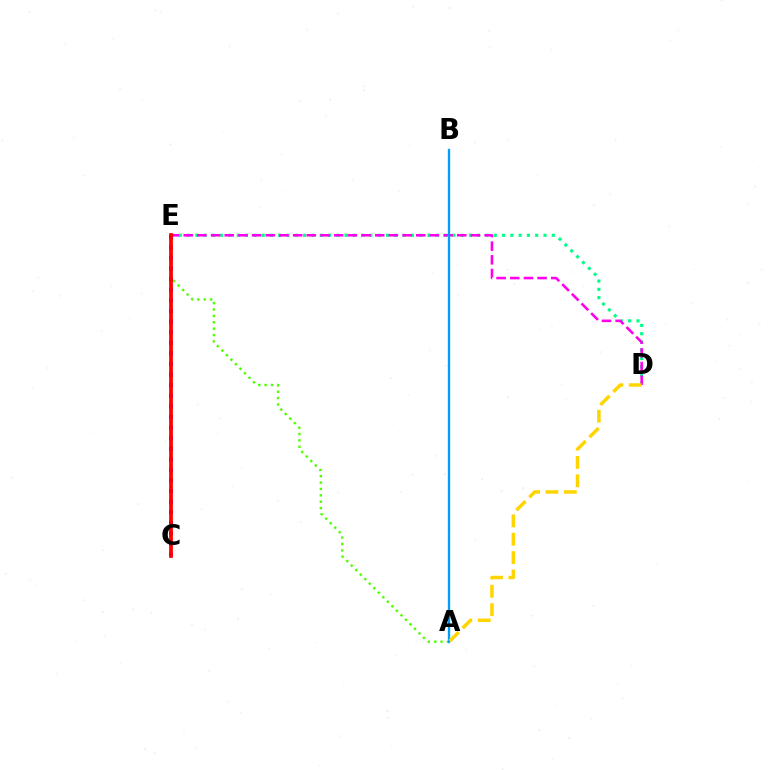{('A', 'E'): [{'color': '#4fff00', 'line_style': 'dotted', 'thickness': 1.74}], ('D', 'E'): [{'color': '#00ff86', 'line_style': 'dotted', 'thickness': 2.25}, {'color': '#ff00ed', 'line_style': 'dashed', 'thickness': 1.86}], ('A', 'B'): [{'color': '#009eff', 'line_style': 'solid', 'thickness': 1.69}], ('C', 'E'): [{'color': '#3700ff', 'line_style': 'dotted', 'thickness': 2.88}, {'color': '#ff0000', 'line_style': 'solid', 'thickness': 2.69}], ('A', 'D'): [{'color': '#ffd500', 'line_style': 'dashed', 'thickness': 2.49}]}